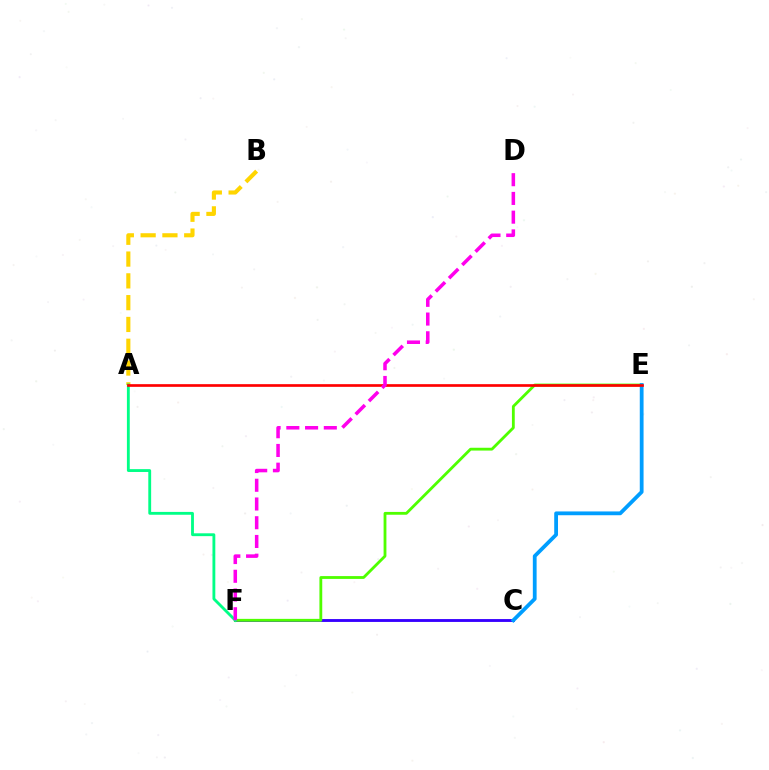{('C', 'F'): [{'color': '#3700ff', 'line_style': 'solid', 'thickness': 2.06}], ('E', 'F'): [{'color': '#4fff00', 'line_style': 'solid', 'thickness': 2.03}], ('C', 'E'): [{'color': '#009eff', 'line_style': 'solid', 'thickness': 2.73}], ('A', 'B'): [{'color': '#ffd500', 'line_style': 'dashed', 'thickness': 2.96}], ('A', 'F'): [{'color': '#00ff86', 'line_style': 'solid', 'thickness': 2.05}], ('A', 'E'): [{'color': '#ff0000', 'line_style': 'solid', 'thickness': 1.93}], ('D', 'F'): [{'color': '#ff00ed', 'line_style': 'dashed', 'thickness': 2.54}]}